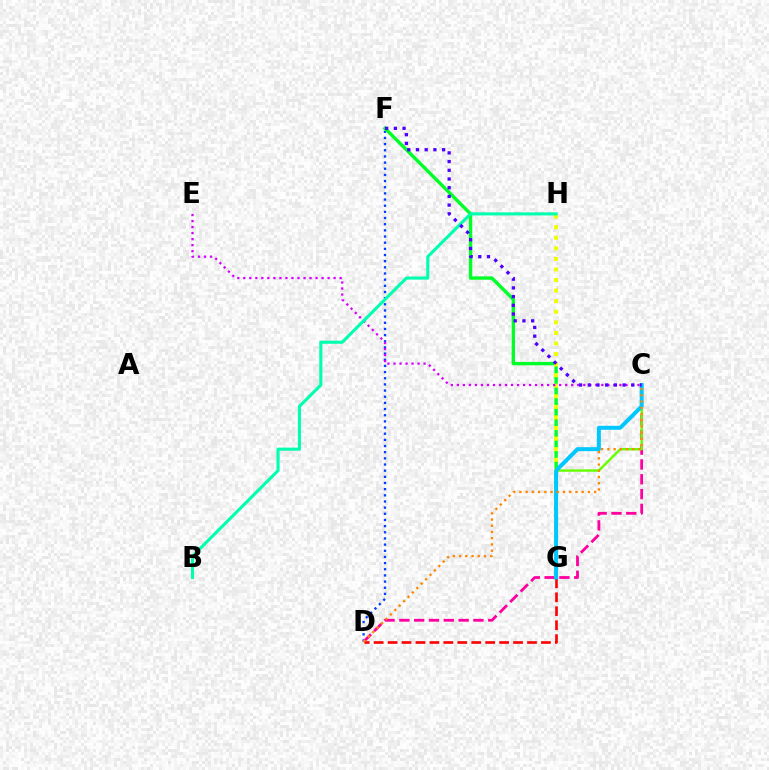{('D', 'F'): [{'color': '#003fff', 'line_style': 'dotted', 'thickness': 1.67}], ('C', 'D'): [{'color': '#ff00a0', 'line_style': 'dashed', 'thickness': 2.01}, {'color': '#ff8800', 'line_style': 'dotted', 'thickness': 1.69}], ('C', 'G'): [{'color': '#66ff00', 'line_style': 'solid', 'thickness': 1.73}, {'color': '#00c7ff', 'line_style': 'solid', 'thickness': 2.86}], ('F', 'G'): [{'color': '#00ff27', 'line_style': 'solid', 'thickness': 2.43}], ('G', 'H'): [{'color': '#eeff00', 'line_style': 'dotted', 'thickness': 2.87}], ('D', 'G'): [{'color': '#ff0000', 'line_style': 'dashed', 'thickness': 1.89}], ('C', 'E'): [{'color': '#d600ff', 'line_style': 'dotted', 'thickness': 1.64}], ('B', 'H'): [{'color': '#00ffaf', 'line_style': 'solid', 'thickness': 2.23}], ('C', 'F'): [{'color': '#4f00ff', 'line_style': 'dotted', 'thickness': 2.37}]}